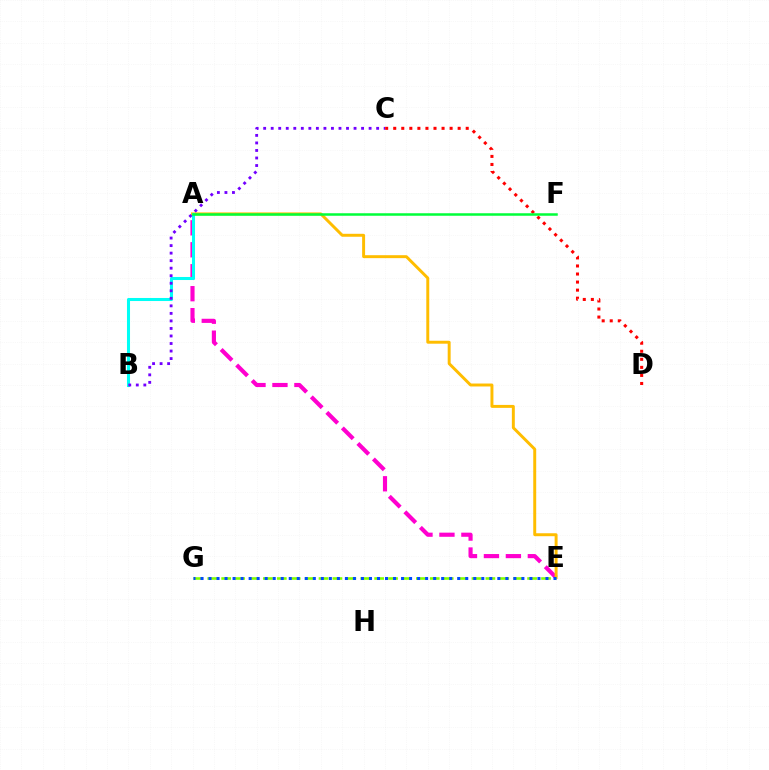{('A', 'E'): [{'color': '#ff00cf', 'line_style': 'dashed', 'thickness': 2.98}, {'color': '#ffbd00', 'line_style': 'solid', 'thickness': 2.13}], ('C', 'D'): [{'color': '#ff0000', 'line_style': 'dotted', 'thickness': 2.19}], ('A', 'B'): [{'color': '#00fff6', 'line_style': 'solid', 'thickness': 2.19}], ('B', 'C'): [{'color': '#7200ff', 'line_style': 'dotted', 'thickness': 2.05}], ('A', 'F'): [{'color': '#00ff39', 'line_style': 'solid', 'thickness': 1.81}], ('E', 'G'): [{'color': '#84ff00', 'line_style': 'dashed', 'thickness': 1.89}, {'color': '#004bff', 'line_style': 'dotted', 'thickness': 2.18}]}